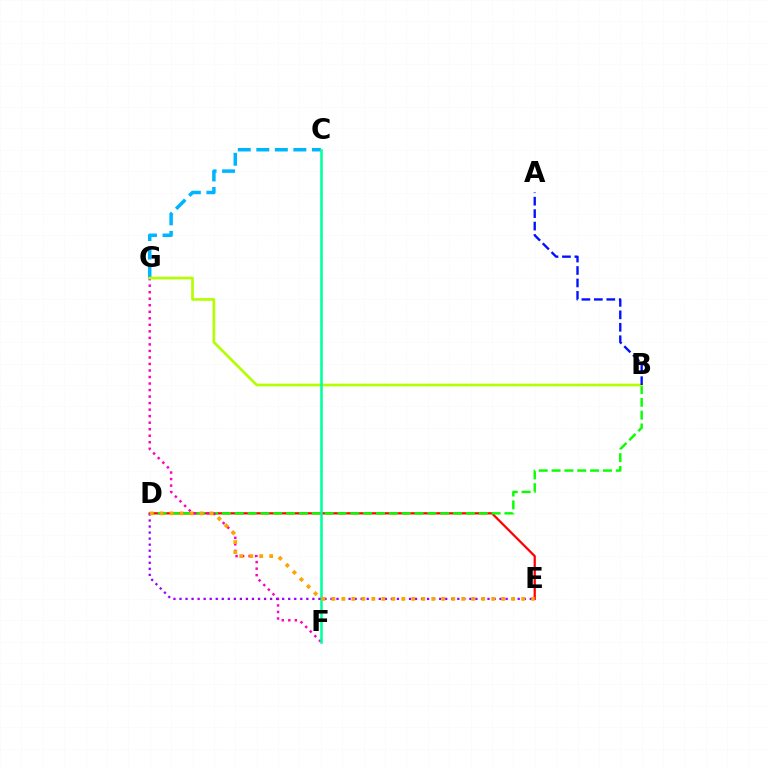{('C', 'G'): [{'color': '#00b5ff', 'line_style': 'dashed', 'thickness': 2.52}], ('D', 'E'): [{'color': '#ff0000', 'line_style': 'solid', 'thickness': 1.62}, {'color': '#9b00ff', 'line_style': 'dotted', 'thickness': 1.64}, {'color': '#ffa500', 'line_style': 'dotted', 'thickness': 2.71}], ('B', 'D'): [{'color': '#08ff00', 'line_style': 'dashed', 'thickness': 1.74}], ('F', 'G'): [{'color': '#ff00bd', 'line_style': 'dotted', 'thickness': 1.77}], ('B', 'G'): [{'color': '#b3ff00', 'line_style': 'solid', 'thickness': 1.93}], ('C', 'F'): [{'color': '#00ff9d', 'line_style': 'solid', 'thickness': 1.84}], ('A', 'B'): [{'color': '#0010ff', 'line_style': 'dashed', 'thickness': 1.69}]}